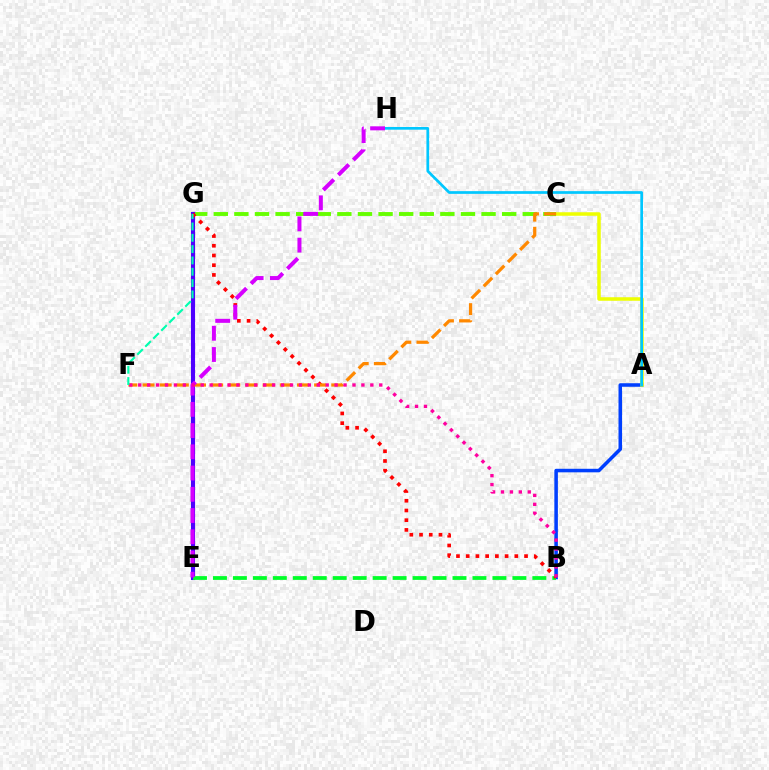{('A', 'B'): [{'color': '#003fff', 'line_style': 'solid', 'thickness': 2.55}], ('A', 'C'): [{'color': '#eeff00', 'line_style': 'solid', 'thickness': 2.53}], ('C', 'G'): [{'color': '#66ff00', 'line_style': 'dashed', 'thickness': 2.8}], ('E', 'G'): [{'color': '#4f00ff', 'line_style': 'solid', 'thickness': 2.96}], ('B', 'E'): [{'color': '#00ff27', 'line_style': 'dashed', 'thickness': 2.71}], ('B', 'G'): [{'color': '#ff0000', 'line_style': 'dotted', 'thickness': 2.64}], ('C', 'F'): [{'color': '#ff8800', 'line_style': 'dashed', 'thickness': 2.33}], ('A', 'H'): [{'color': '#00c7ff', 'line_style': 'solid', 'thickness': 1.94}], ('E', 'H'): [{'color': '#d600ff', 'line_style': 'dashed', 'thickness': 2.88}], ('B', 'F'): [{'color': '#ff00a0', 'line_style': 'dotted', 'thickness': 2.43}], ('F', 'G'): [{'color': '#00ffaf', 'line_style': 'dashed', 'thickness': 1.54}]}